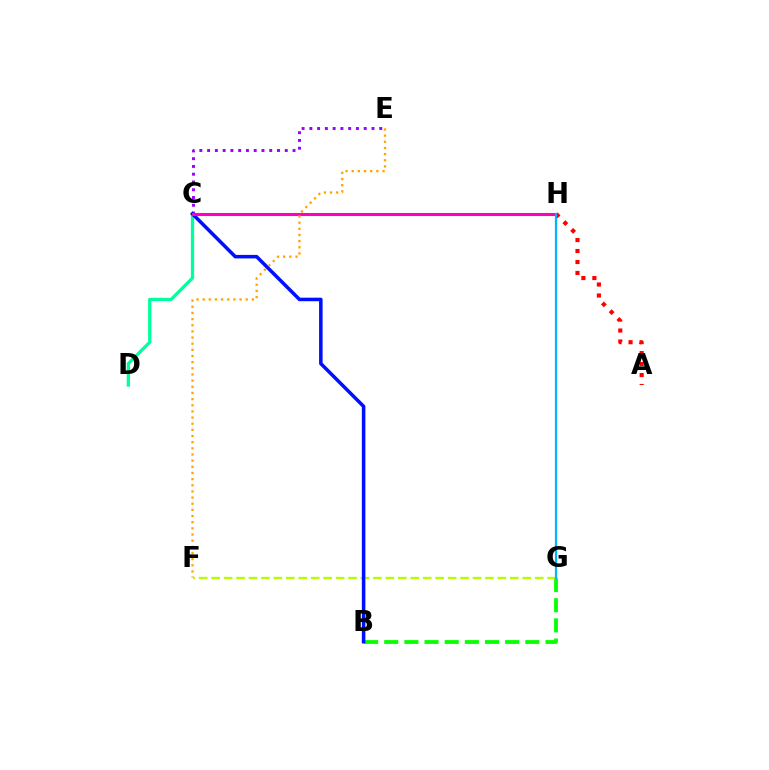{('C', 'D'): [{'color': '#00ff9d', 'line_style': 'solid', 'thickness': 2.36}], ('B', 'G'): [{'color': '#08ff00', 'line_style': 'dashed', 'thickness': 2.74}], ('F', 'G'): [{'color': '#b3ff00', 'line_style': 'dashed', 'thickness': 1.69}], ('C', 'E'): [{'color': '#9b00ff', 'line_style': 'dotted', 'thickness': 2.11}], ('B', 'C'): [{'color': '#0010ff', 'line_style': 'solid', 'thickness': 2.54}], ('C', 'H'): [{'color': '#ff00bd', 'line_style': 'solid', 'thickness': 2.2}], ('A', 'H'): [{'color': '#ff0000', 'line_style': 'dotted', 'thickness': 2.98}], ('G', 'H'): [{'color': '#00b5ff', 'line_style': 'solid', 'thickness': 1.61}], ('E', 'F'): [{'color': '#ffa500', 'line_style': 'dotted', 'thickness': 1.67}]}